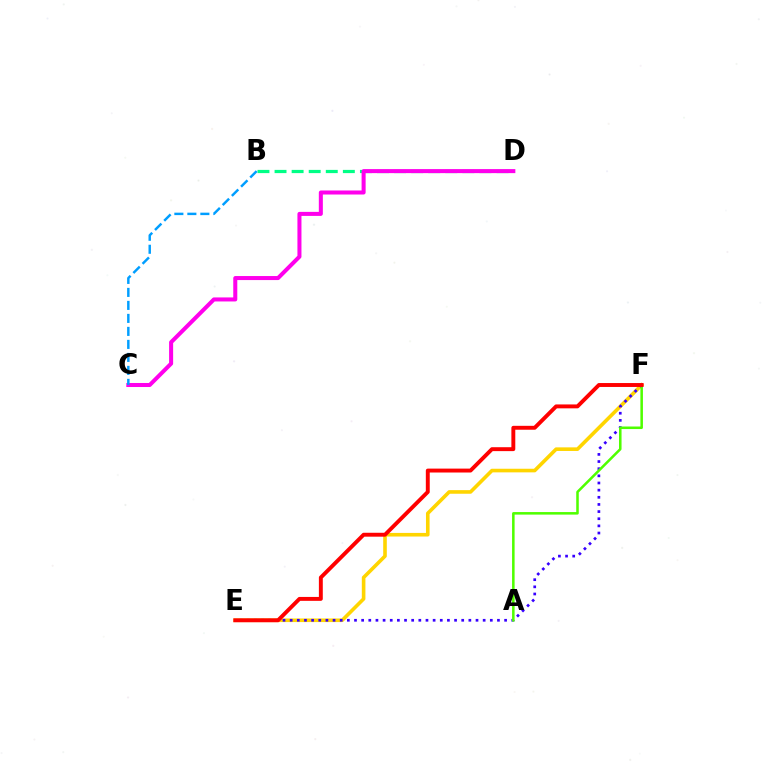{('E', 'F'): [{'color': '#ffd500', 'line_style': 'solid', 'thickness': 2.6}, {'color': '#3700ff', 'line_style': 'dotted', 'thickness': 1.94}, {'color': '#ff0000', 'line_style': 'solid', 'thickness': 2.82}], ('B', 'D'): [{'color': '#00ff86', 'line_style': 'dashed', 'thickness': 2.32}], ('C', 'D'): [{'color': '#ff00ed', 'line_style': 'solid', 'thickness': 2.9}], ('A', 'F'): [{'color': '#4fff00', 'line_style': 'solid', 'thickness': 1.83}], ('B', 'C'): [{'color': '#009eff', 'line_style': 'dashed', 'thickness': 1.77}]}